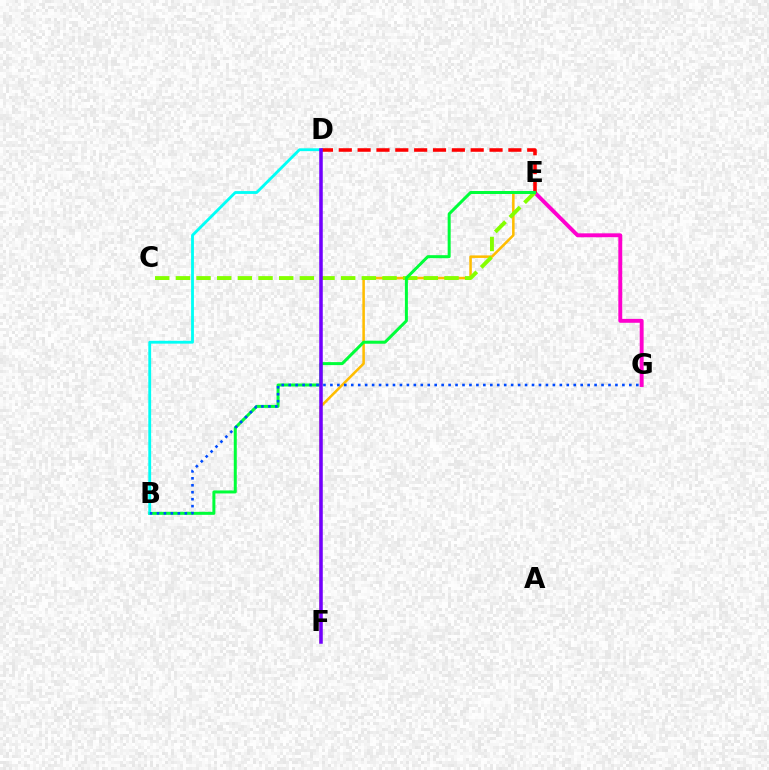{('E', 'F'): [{'color': '#ffbd00', 'line_style': 'solid', 'thickness': 1.83}], ('E', 'G'): [{'color': '#ff00cf', 'line_style': 'solid', 'thickness': 2.8}], ('C', 'E'): [{'color': '#84ff00', 'line_style': 'dashed', 'thickness': 2.81}], ('D', 'E'): [{'color': '#ff0000', 'line_style': 'dashed', 'thickness': 2.56}], ('B', 'E'): [{'color': '#00ff39', 'line_style': 'solid', 'thickness': 2.16}], ('B', 'D'): [{'color': '#00fff6', 'line_style': 'solid', 'thickness': 2.04}], ('D', 'F'): [{'color': '#7200ff', 'line_style': 'solid', 'thickness': 2.54}], ('B', 'G'): [{'color': '#004bff', 'line_style': 'dotted', 'thickness': 1.89}]}